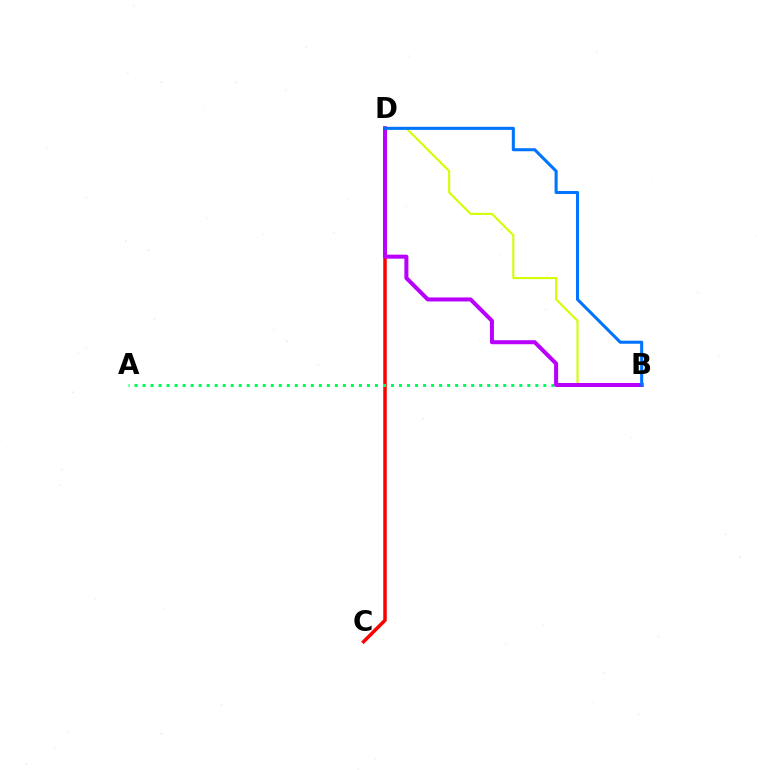{('C', 'D'): [{'color': '#ff0000', 'line_style': 'solid', 'thickness': 2.52}], ('A', 'B'): [{'color': '#00ff5c', 'line_style': 'dotted', 'thickness': 2.18}], ('B', 'D'): [{'color': '#d1ff00', 'line_style': 'solid', 'thickness': 1.5}, {'color': '#b900ff', 'line_style': 'solid', 'thickness': 2.89}, {'color': '#0074ff', 'line_style': 'solid', 'thickness': 2.2}]}